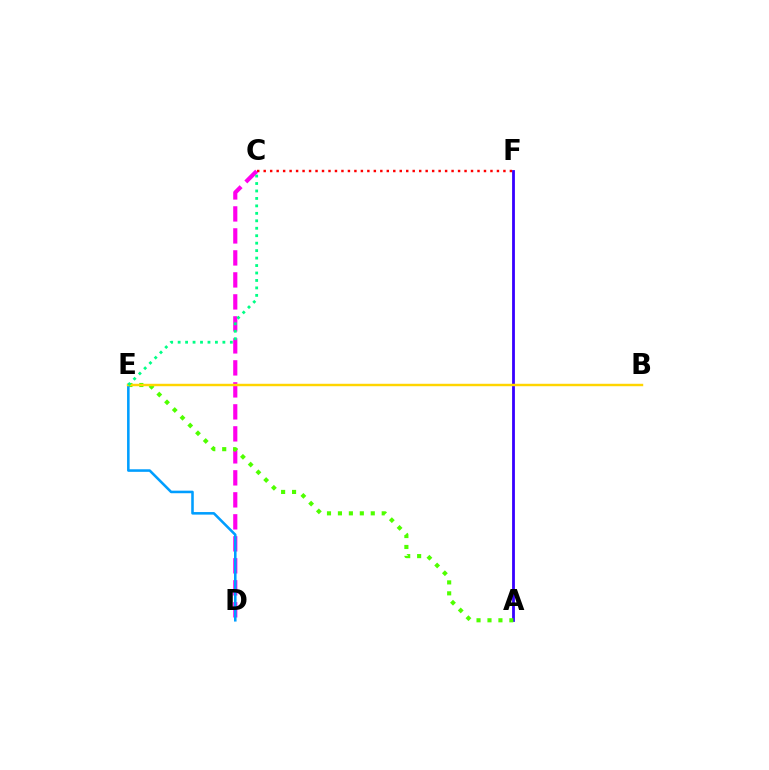{('A', 'F'): [{'color': '#3700ff', 'line_style': 'solid', 'thickness': 2.01}], ('C', 'F'): [{'color': '#ff0000', 'line_style': 'dotted', 'thickness': 1.76}], ('C', 'D'): [{'color': '#ff00ed', 'line_style': 'dashed', 'thickness': 2.99}], ('A', 'E'): [{'color': '#4fff00', 'line_style': 'dotted', 'thickness': 2.97}], ('D', 'E'): [{'color': '#009eff', 'line_style': 'solid', 'thickness': 1.84}], ('B', 'E'): [{'color': '#ffd500', 'line_style': 'solid', 'thickness': 1.76}], ('C', 'E'): [{'color': '#00ff86', 'line_style': 'dotted', 'thickness': 2.03}]}